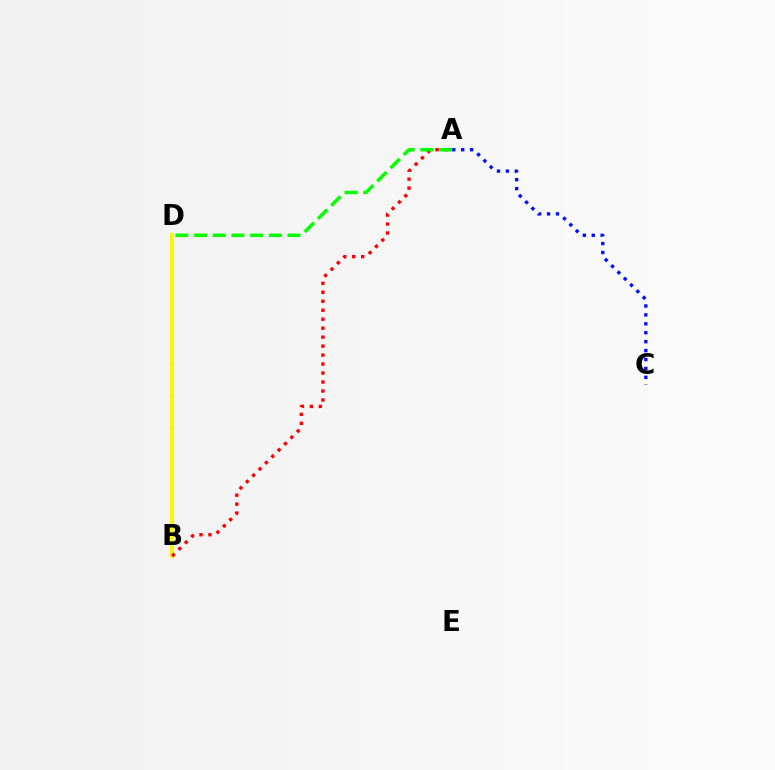{('B', 'D'): [{'color': '#00fff6', 'line_style': 'dotted', 'thickness': 1.77}, {'color': '#ee00ff', 'line_style': 'dotted', 'thickness': 2.86}, {'color': '#fcf500', 'line_style': 'solid', 'thickness': 2.84}], ('A', 'C'): [{'color': '#0010ff', 'line_style': 'dotted', 'thickness': 2.42}], ('A', 'B'): [{'color': '#ff0000', 'line_style': 'dotted', 'thickness': 2.44}], ('A', 'D'): [{'color': '#08ff00', 'line_style': 'dashed', 'thickness': 2.54}]}